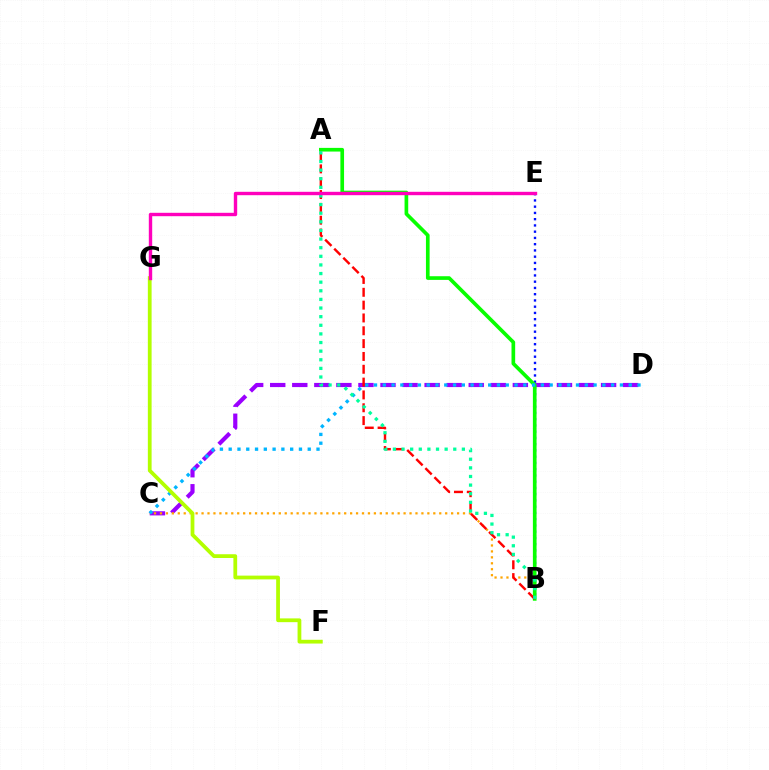{('B', 'E'): [{'color': '#0010ff', 'line_style': 'dotted', 'thickness': 1.7}], ('C', 'D'): [{'color': '#9b00ff', 'line_style': 'dashed', 'thickness': 3.0}, {'color': '#00b5ff', 'line_style': 'dotted', 'thickness': 2.39}], ('B', 'C'): [{'color': '#ffa500', 'line_style': 'dotted', 'thickness': 1.61}], ('A', 'B'): [{'color': '#08ff00', 'line_style': 'solid', 'thickness': 2.64}, {'color': '#ff0000', 'line_style': 'dashed', 'thickness': 1.74}, {'color': '#00ff9d', 'line_style': 'dotted', 'thickness': 2.34}], ('F', 'G'): [{'color': '#b3ff00', 'line_style': 'solid', 'thickness': 2.71}], ('E', 'G'): [{'color': '#ff00bd', 'line_style': 'solid', 'thickness': 2.44}]}